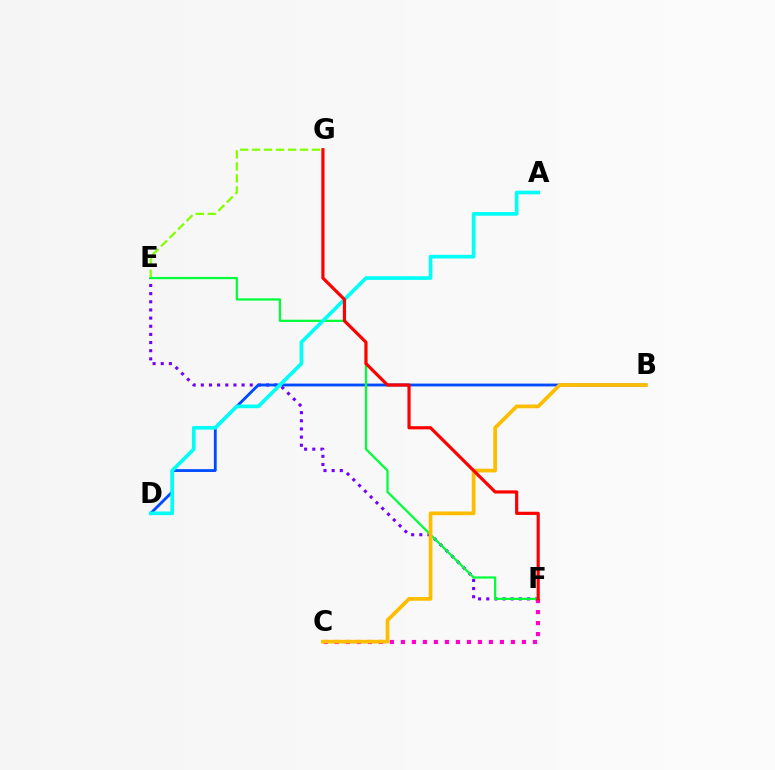{('E', 'G'): [{'color': '#84ff00', 'line_style': 'dashed', 'thickness': 1.63}], ('E', 'F'): [{'color': '#7200ff', 'line_style': 'dotted', 'thickness': 2.21}, {'color': '#00ff39', 'line_style': 'solid', 'thickness': 1.61}], ('B', 'D'): [{'color': '#004bff', 'line_style': 'solid', 'thickness': 2.04}], ('C', 'F'): [{'color': '#ff00cf', 'line_style': 'dotted', 'thickness': 2.99}], ('A', 'D'): [{'color': '#00fff6', 'line_style': 'solid', 'thickness': 2.63}], ('B', 'C'): [{'color': '#ffbd00', 'line_style': 'solid', 'thickness': 2.69}], ('F', 'G'): [{'color': '#ff0000', 'line_style': 'solid', 'thickness': 2.29}]}